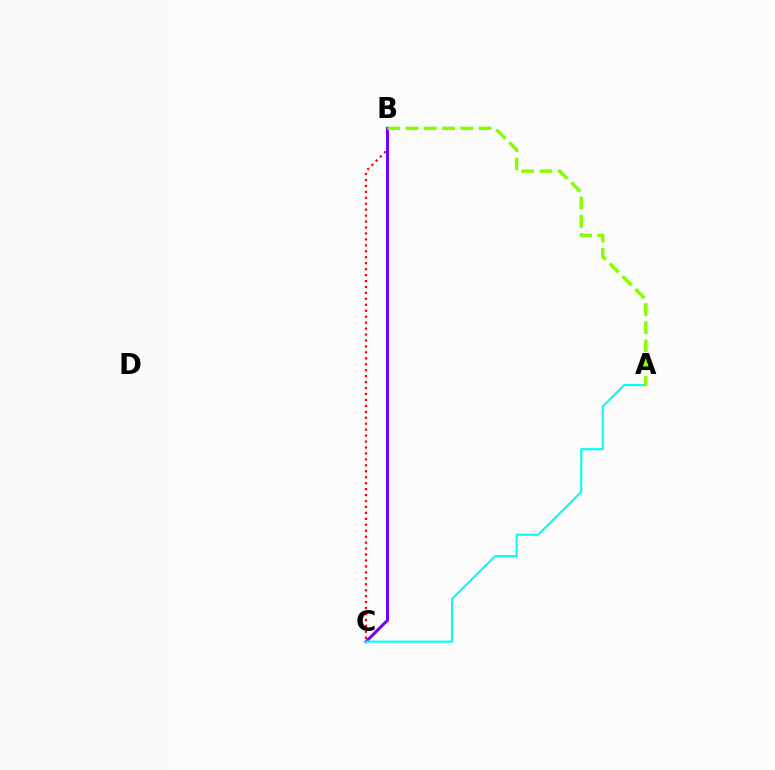{('B', 'C'): [{'color': '#ff0000', 'line_style': 'dotted', 'thickness': 1.62}, {'color': '#7200ff', 'line_style': 'solid', 'thickness': 2.15}], ('A', 'C'): [{'color': '#00fff6', 'line_style': 'solid', 'thickness': 1.53}], ('A', 'B'): [{'color': '#84ff00', 'line_style': 'dashed', 'thickness': 2.48}]}